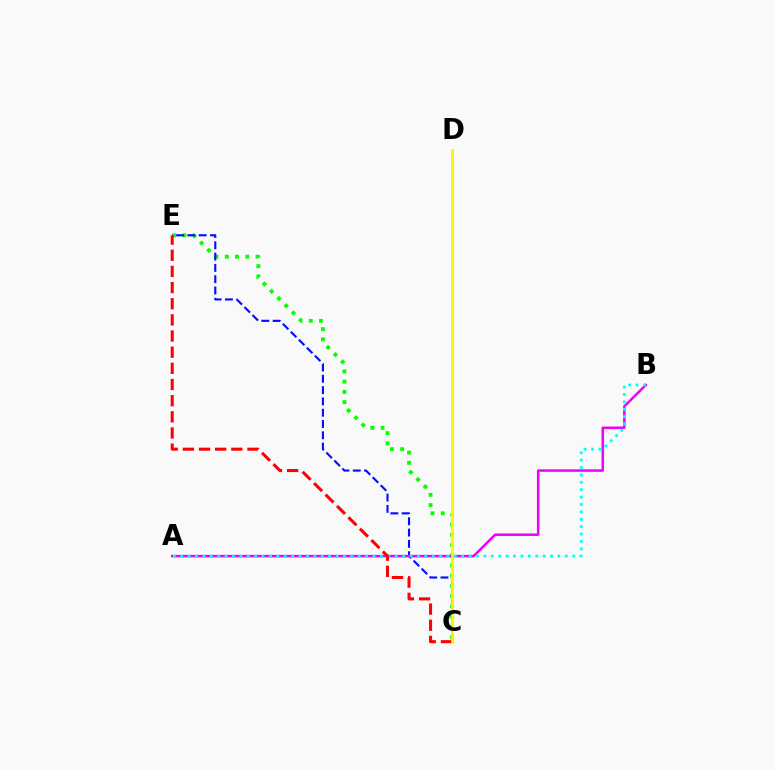{('C', 'E'): [{'color': '#08ff00', 'line_style': 'dotted', 'thickness': 2.78}, {'color': '#0010ff', 'line_style': 'dashed', 'thickness': 1.54}, {'color': '#ff0000', 'line_style': 'dashed', 'thickness': 2.19}], ('A', 'B'): [{'color': '#ee00ff', 'line_style': 'solid', 'thickness': 1.81}, {'color': '#00fff6', 'line_style': 'dotted', 'thickness': 2.01}], ('C', 'D'): [{'color': '#fcf500', 'line_style': 'solid', 'thickness': 2.02}]}